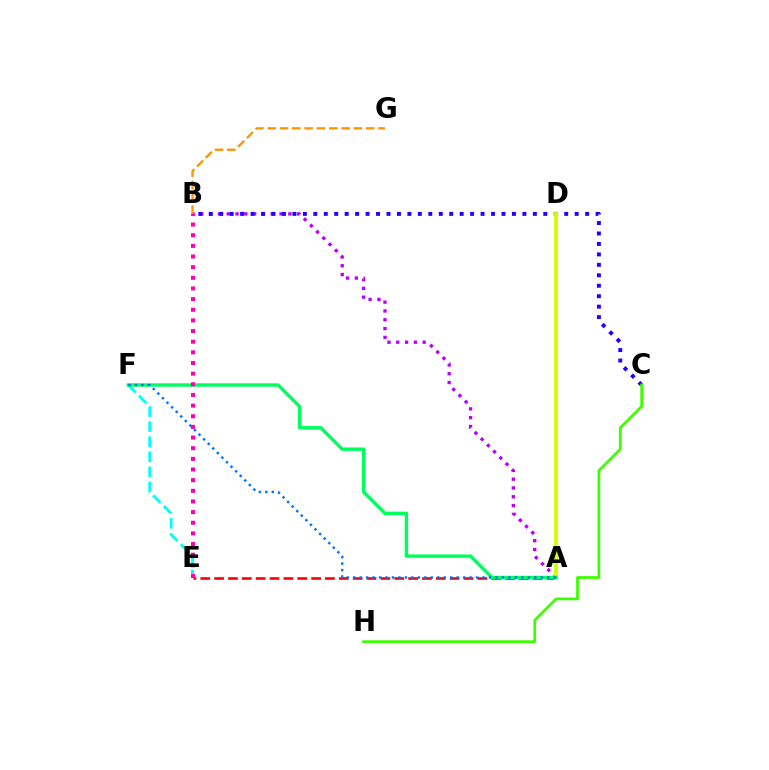{('A', 'E'): [{'color': '#ff0000', 'line_style': 'dashed', 'thickness': 1.88}], ('E', 'F'): [{'color': '#00fff6', 'line_style': 'dashed', 'thickness': 2.05}], ('A', 'B'): [{'color': '#b900ff', 'line_style': 'dotted', 'thickness': 2.39}], ('B', 'G'): [{'color': '#ff9400', 'line_style': 'dashed', 'thickness': 1.67}], ('B', 'C'): [{'color': '#2500ff', 'line_style': 'dotted', 'thickness': 2.84}], ('C', 'H'): [{'color': '#3dff00', 'line_style': 'solid', 'thickness': 1.98}], ('A', 'D'): [{'color': '#d1ff00', 'line_style': 'solid', 'thickness': 2.78}], ('A', 'F'): [{'color': '#00ff5c', 'line_style': 'solid', 'thickness': 2.44}, {'color': '#0074ff', 'line_style': 'dotted', 'thickness': 1.76}], ('B', 'E'): [{'color': '#ff00ac', 'line_style': 'dotted', 'thickness': 2.89}]}